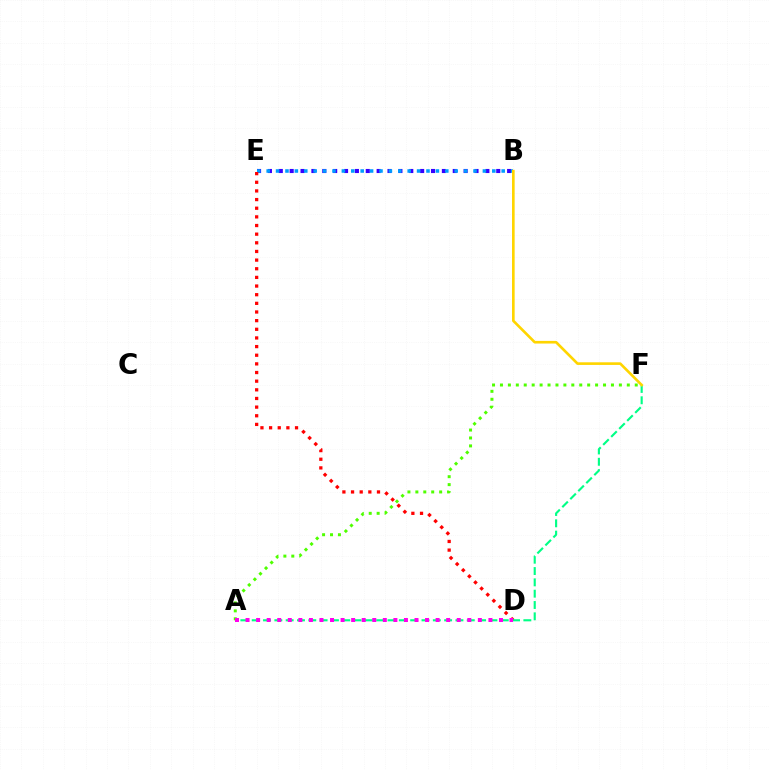{('B', 'E'): [{'color': '#3700ff', 'line_style': 'dotted', 'thickness': 2.95}, {'color': '#009eff', 'line_style': 'dotted', 'thickness': 2.55}], ('A', 'F'): [{'color': '#4fff00', 'line_style': 'dotted', 'thickness': 2.15}, {'color': '#00ff86', 'line_style': 'dashed', 'thickness': 1.54}], ('D', 'E'): [{'color': '#ff0000', 'line_style': 'dotted', 'thickness': 2.35}], ('B', 'F'): [{'color': '#ffd500', 'line_style': 'solid', 'thickness': 1.9}], ('A', 'D'): [{'color': '#ff00ed', 'line_style': 'dotted', 'thickness': 2.87}]}